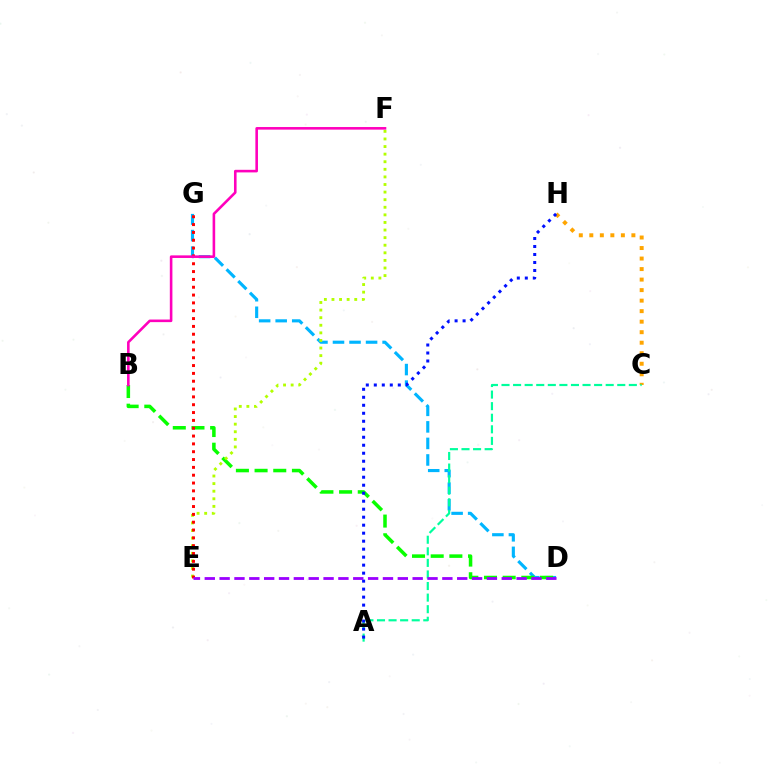{('D', 'G'): [{'color': '#00b5ff', 'line_style': 'dashed', 'thickness': 2.25}], ('B', 'D'): [{'color': '#08ff00', 'line_style': 'dashed', 'thickness': 2.54}], ('E', 'F'): [{'color': '#b3ff00', 'line_style': 'dotted', 'thickness': 2.06}], ('C', 'H'): [{'color': '#ffa500', 'line_style': 'dotted', 'thickness': 2.86}], ('E', 'G'): [{'color': '#ff0000', 'line_style': 'dotted', 'thickness': 2.13}], ('B', 'F'): [{'color': '#ff00bd', 'line_style': 'solid', 'thickness': 1.87}], ('A', 'C'): [{'color': '#00ff9d', 'line_style': 'dashed', 'thickness': 1.57}], ('A', 'H'): [{'color': '#0010ff', 'line_style': 'dotted', 'thickness': 2.17}], ('D', 'E'): [{'color': '#9b00ff', 'line_style': 'dashed', 'thickness': 2.02}]}